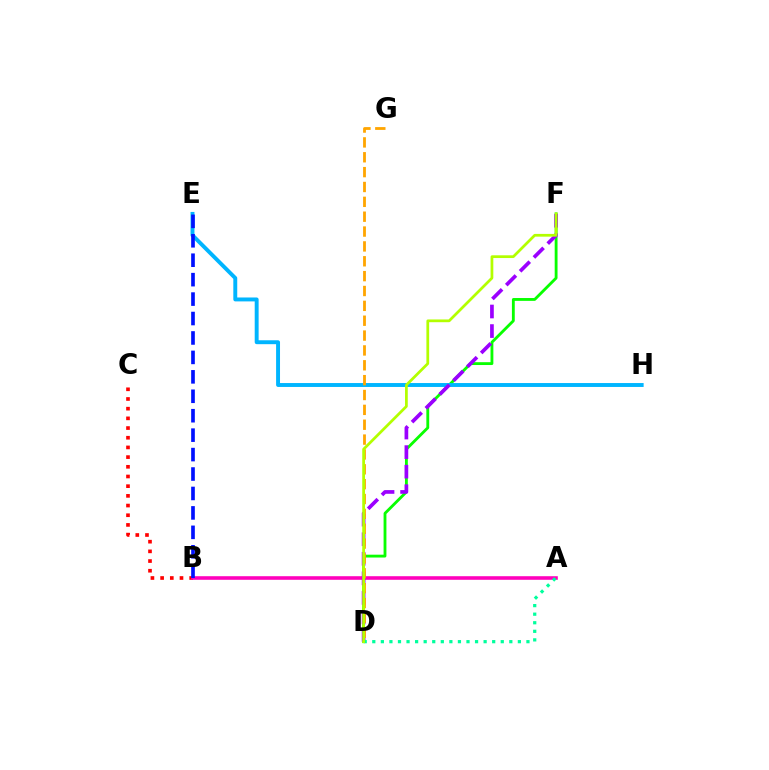{('D', 'F'): [{'color': '#08ff00', 'line_style': 'solid', 'thickness': 2.04}, {'color': '#9b00ff', 'line_style': 'dashed', 'thickness': 2.66}, {'color': '#b3ff00', 'line_style': 'solid', 'thickness': 1.97}], ('B', 'C'): [{'color': '#ff0000', 'line_style': 'dotted', 'thickness': 2.63}], ('A', 'B'): [{'color': '#ff00bd', 'line_style': 'solid', 'thickness': 2.58}], ('E', 'H'): [{'color': '#00b5ff', 'line_style': 'solid', 'thickness': 2.82}], ('A', 'D'): [{'color': '#00ff9d', 'line_style': 'dotted', 'thickness': 2.33}], ('B', 'E'): [{'color': '#0010ff', 'line_style': 'dashed', 'thickness': 2.64}], ('D', 'G'): [{'color': '#ffa500', 'line_style': 'dashed', 'thickness': 2.02}]}